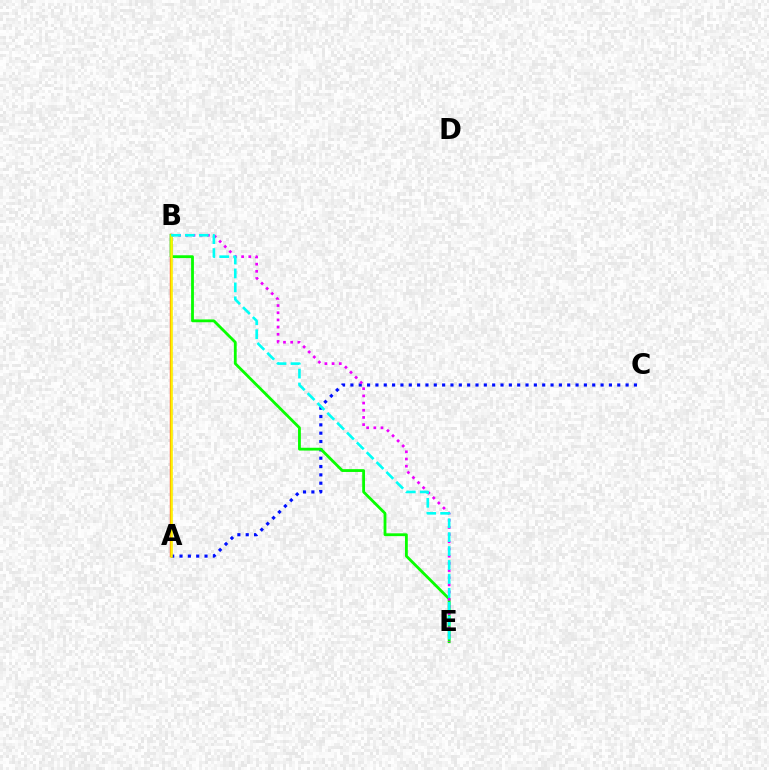{('A', 'B'): [{'color': '#ff0000', 'line_style': 'solid', 'thickness': 1.64}, {'color': '#fcf500', 'line_style': 'solid', 'thickness': 1.82}], ('A', 'C'): [{'color': '#0010ff', 'line_style': 'dotted', 'thickness': 2.27}], ('B', 'E'): [{'color': '#08ff00', 'line_style': 'solid', 'thickness': 2.02}, {'color': '#ee00ff', 'line_style': 'dotted', 'thickness': 1.95}, {'color': '#00fff6', 'line_style': 'dashed', 'thickness': 1.89}]}